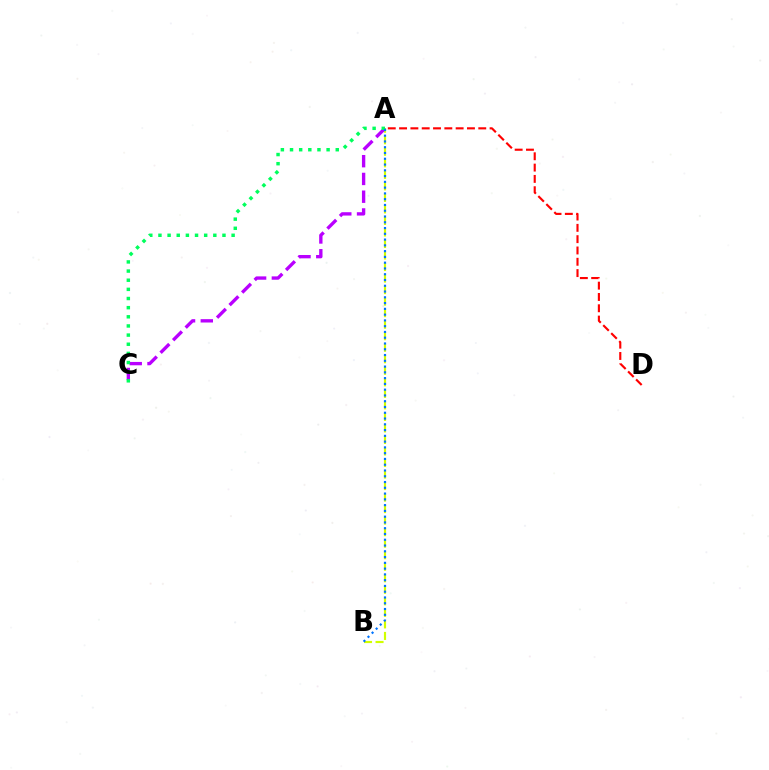{('A', 'B'): [{'color': '#d1ff00', 'line_style': 'dashed', 'thickness': 1.57}, {'color': '#0074ff', 'line_style': 'dotted', 'thickness': 1.57}], ('A', 'C'): [{'color': '#b900ff', 'line_style': 'dashed', 'thickness': 2.41}, {'color': '#00ff5c', 'line_style': 'dotted', 'thickness': 2.49}], ('A', 'D'): [{'color': '#ff0000', 'line_style': 'dashed', 'thickness': 1.54}]}